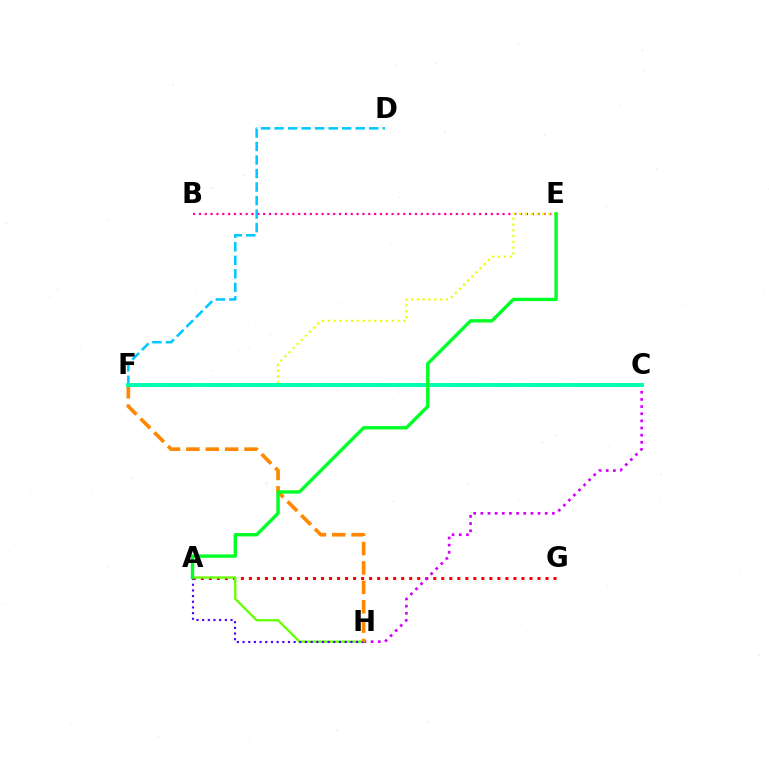{('C', 'F'): [{'color': '#003fff', 'line_style': 'dotted', 'thickness': 2.71}, {'color': '#00ffaf', 'line_style': 'solid', 'thickness': 2.84}], ('B', 'E'): [{'color': '#ff00a0', 'line_style': 'dotted', 'thickness': 1.59}], ('A', 'G'): [{'color': '#ff0000', 'line_style': 'dotted', 'thickness': 2.18}], ('C', 'H'): [{'color': '#d600ff', 'line_style': 'dotted', 'thickness': 1.94}], ('A', 'H'): [{'color': '#66ff00', 'line_style': 'solid', 'thickness': 1.66}, {'color': '#4f00ff', 'line_style': 'dotted', 'thickness': 1.54}], ('F', 'H'): [{'color': '#ff8800', 'line_style': 'dashed', 'thickness': 2.63}], ('D', 'F'): [{'color': '#00c7ff', 'line_style': 'dashed', 'thickness': 1.84}], ('E', 'F'): [{'color': '#eeff00', 'line_style': 'dotted', 'thickness': 1.58}], ('A', 'E'): [{'color': '#00ff27', 'line_style': 'solid', 'thickness': 2.42}]}